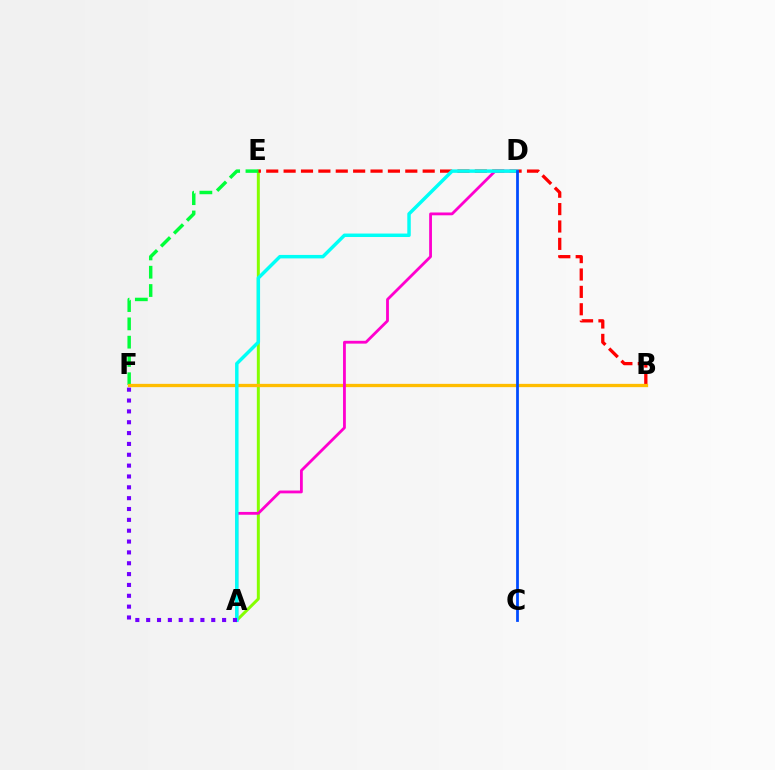{('A', 'E'): [{'color': '#84ff00', 'line_style': 'solid', 'thickness': 2.14}], ('B', 'E'): [{'color': '#ff0000', 'line_style': 'dashed', 'thickness': 2.36}], ('E', 'F'): [{'color': '#00ff39', 'line_style': 'dashed', 'thickness': 2.49}], ('B', 'F'): [{'color': '#ffbd00', 'line_style': 'solid', 'thickness': 2.37}], ('A', 'D'): [{'color': '#ff00cf', 'line_style': 'solid', 'thickness': 2.02}, {'color': '#00fff6', 'line_style': 'solid', 'thickness': 2.5}], ('C', 'D'): [{'color': '#004bff', 'line_style': 'solid', 'thickness': 1.99}], ('A', 'F'): [{'color': '#7200ff', 'line_style': 'dotted', 'thickness': 2.95}]}